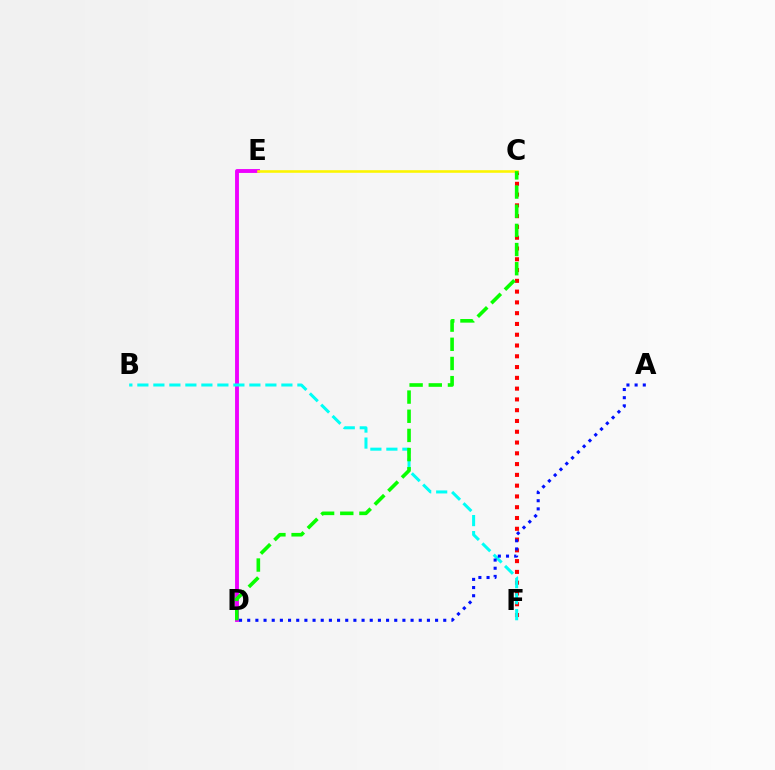{('C', 'F'): [{'color': '#ff0000', 'line_style': 'dotted', 'thickness': 2.93}], ('D', 'E'): [{'color': '#ee00ff', 'line_style': 'solid', 'thickness': 2.79}], ('B', 'F'): [{'color': '#00fff6', 'line_style': 'dashed', 'thickness': 2.17}], ('C', 'E'): [{'color': '#fcf500', 'line_style': 'solid', 'thickness': 1.86}], ('C', 'D'): [{'color': '#08ff00', 'line_style': 'dashed', 'thickness': 2.6}], ('A', 'D'): [{'color': '#0010ff', 'line_style': 'dotted', 'thickness': 2.22}]}